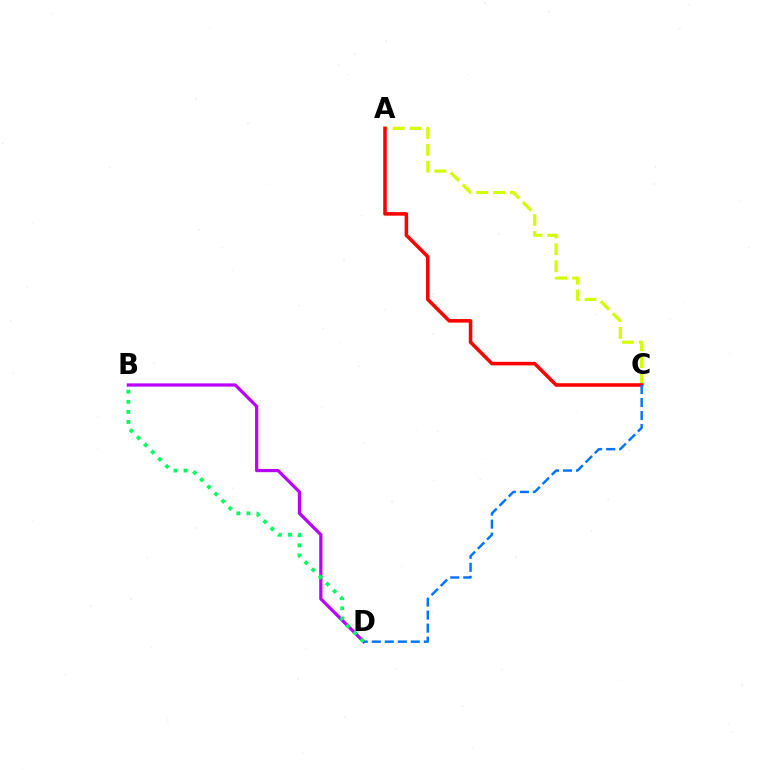{('A', 'C'): [{'color': '#d1ff00', 'line_style': 'dashed', 'thickness': 2.3}, {'color': '#ff0000', 'line_style': 'solid', 'thickness': 2.55}], ('B', 'D'): [{'color': '#b900ff', 'line_style': 'solid', 'thickness': 2.33}, {'color': '#00ff5c', 'line_style': 'dotted', 'thickness': 2.74}], ('C', 'D'): [{'color': '#0074ff', 'line_style': 'dashed', 'thickness': 1.77}]}